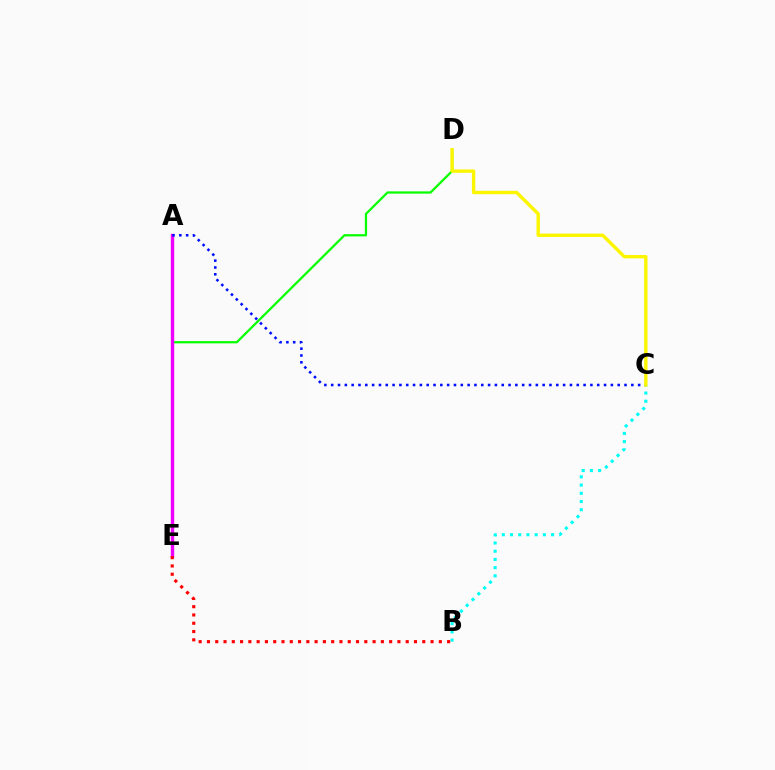{('D', 'E'): [{'color': '#08ff00', 'line_style': 'solid', 'thickness': 1.62}], ('A', 'E'): [{'color': '#ee00ff', 'line_style': 'solid', 'thickness': 2.45}], ('A', 'C'): [{'color': '#0010ff', 'line_style': 'dotted', 'thickness': 1.85}], ('B', 'C'): [{'color': '#00fff6', 'line_style': 'dotted', 'thickness': 2.23}], ('C', 'D'): [{'color': '#fcf500', 'line_style': 'solid', 'thickness': 2.43}], ('B', 'E'): [{'color': '#ff0000', 'line_style': 'dotted', 'thickness': 2.25}]}